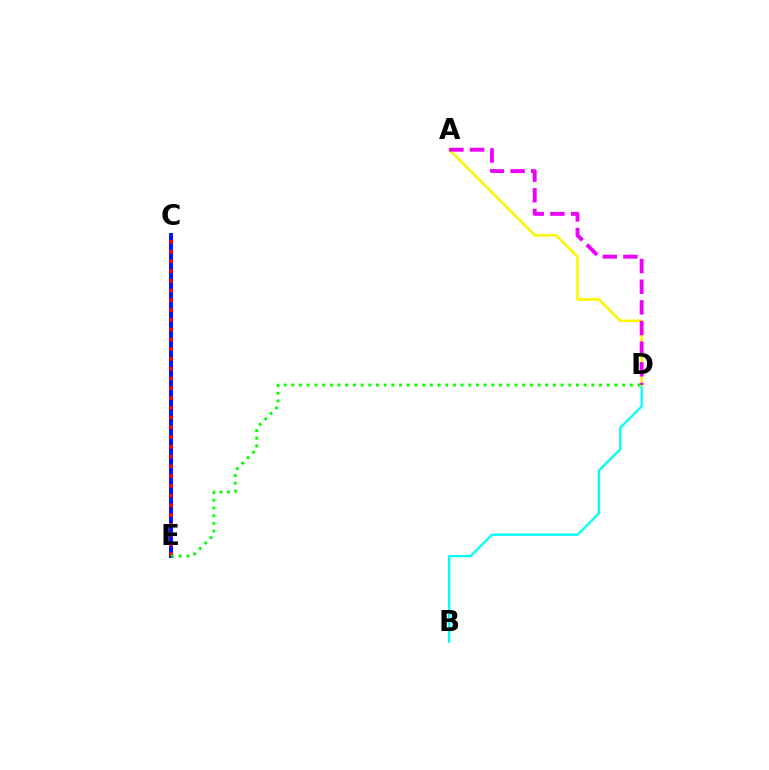{('B', 'D'): [{'color': '#00fff6', 'line_style': 'solid', 'thickness': 1.66}], ('C', 'E'): [{'color': '#0010ff', 'line_style': 'solid', 'thickness': 2.84}, {'color': '#ff0000', 'line_style': 'dotted', 'thickness': 2.65}], ('A', 'D'): [{'color': '#fcf500', 'line_style': 'solid', 'thickness': 1.86}, {'color': '#ee00ff', 'line_style': 'dashed', 'thickness': 2.81}], ('D', 'E'): [{'color': '#08ff00', 'line_style': 'dotted', 'thickness': 2.09}]}